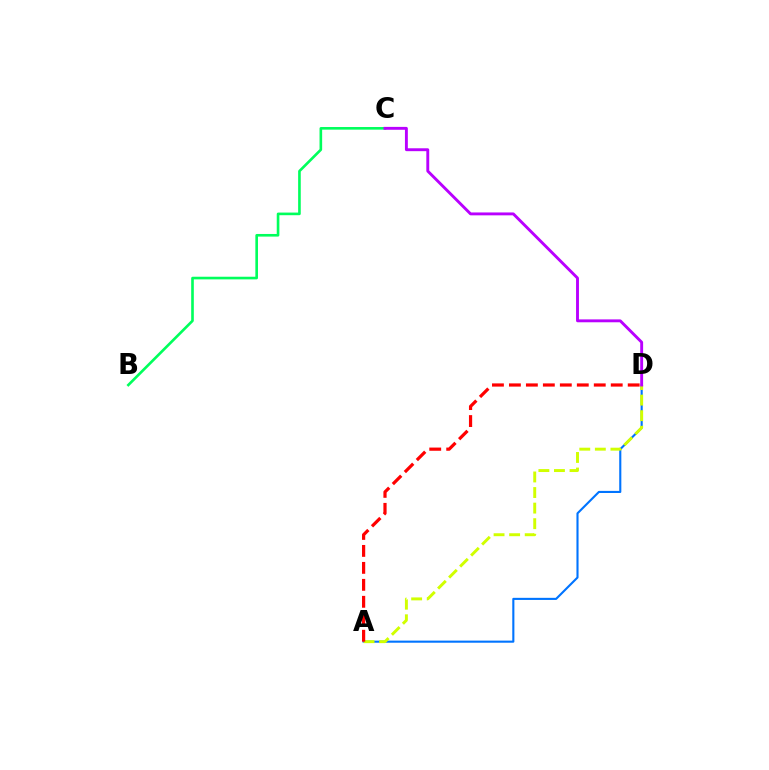{('B', 'C'): [{'color': '#00ff5c', 'line_style': 'solid', 'thickness': 1.89}], ('A', 'D'): [{'color': '#0074ff', 'line_style': 'solid', 'thickness': 1.52}, {'color': '#d1ff00', 'line_style': 'dashed', 'thickness': 2.12}, {'color': '#ff0000', 'line_style': 'dashed', 'thickness': 2.31}], ('C', 'D'): [{'color': '#b900ff', 'line_style': 'solid', 'thickness': 2.08}]}